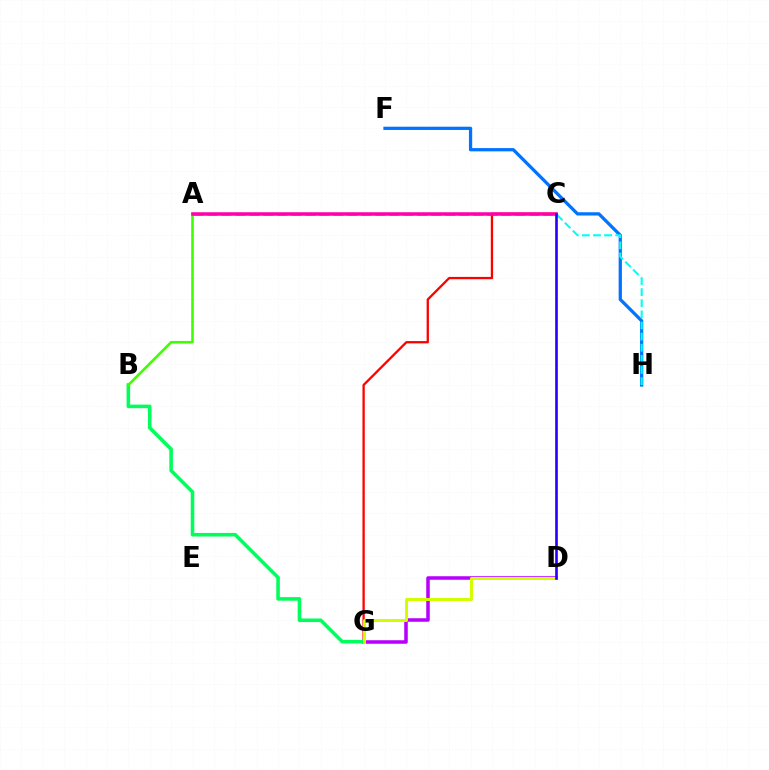{('A', 'C'): [{'color': '#ff9400', 'line_style': 'dashed', 'thickness': 1.9}, {'color': '#ff00ac', 'line_style': 'solid', 'thickness': 2.53}], ('D', 'G'): [{'color': '#b900ff', 'line_style': 'solid', 'thickness': 2.54}, {'color': '#d1ff00', 'line_style': 'solid', 'thickness': 2.17}], ('C', 'G'): [{'color': '#ff0000', 'line_style': 'solid', 'thickness': 1.66}], ('B', 'G'): [{'color': '#00ff5c', 'line_style': 'solid', 'thickness': 2.57}], ('F', 'H'): [{'color': '#0074ff', 'line_style': 'solid', 'thickness': 2.35}], ('A', 'B'): [{'color': '#3dff00', 'line_style': 'solid', 'thickness': 1.85}], ('C', 'H'): [{'color': '#00fff6', 'line_style': 'dashed', 'thickness': 1.51}], ('C', 'D'): [{'color': '#2500ff', 'line_style': 'solid', 'thickness': 1.89}]}